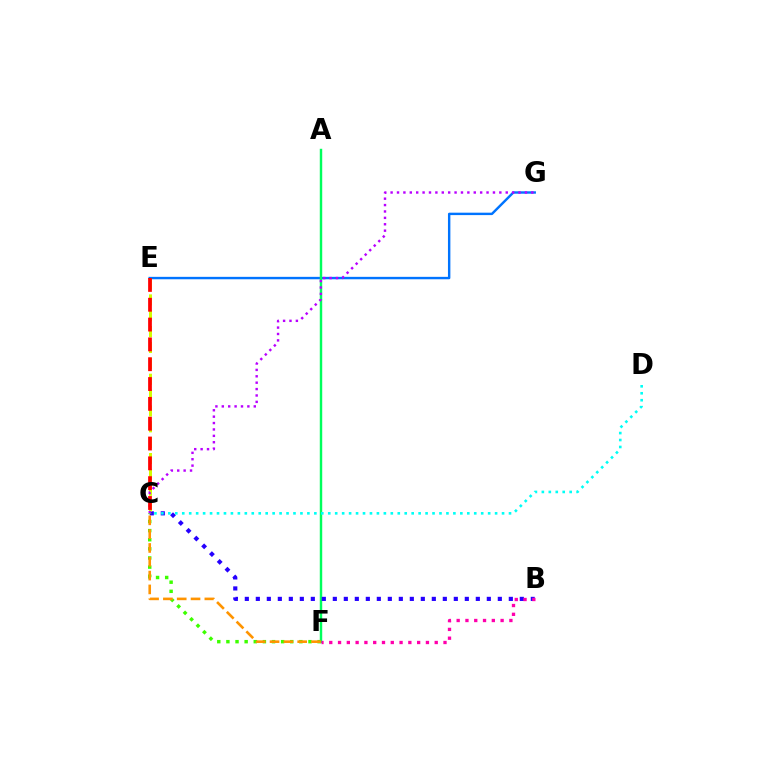{('E', 'G'): [{'color': '#0074ff', 'line_style': 'solid', 'thickness': 1.74}], ('A', 'F'): [{'color': '#00ff5c', 'line_style': 'solid', 'thickness': 1.76}], ('B', 'C'): [{'color': '#2500ff', 'line_style': 'dotted', 'thickness': 2.99}], ('C', 'E'): [{'color': '#d1ff00', 'line_style': 'dashed', 'thickness': 2.16}, {'color': '#ff0000', 'line_style': 'dashed', 'thickness': 2.69}], ('C', 'F'): [{'color': '#3dff00', 'line_style': 'dotted', 'thickness': 2.48}, {'color': '#ff9400', 'line_style': 'dashed', 'thickness': 1.88}], ('C', 'D'): [{'color': '#00fff6', 'line_style': 'dotted', 'thickness': 1.89}], ('C', 'G'): [{'color': '#b900ff', 'line_style': 'dotted', 'thickness': 1.74}], ('B', 'F'): [{'color': '#ff00ac', 'line_style': 'dotted', 'thickness': 2.39}]}